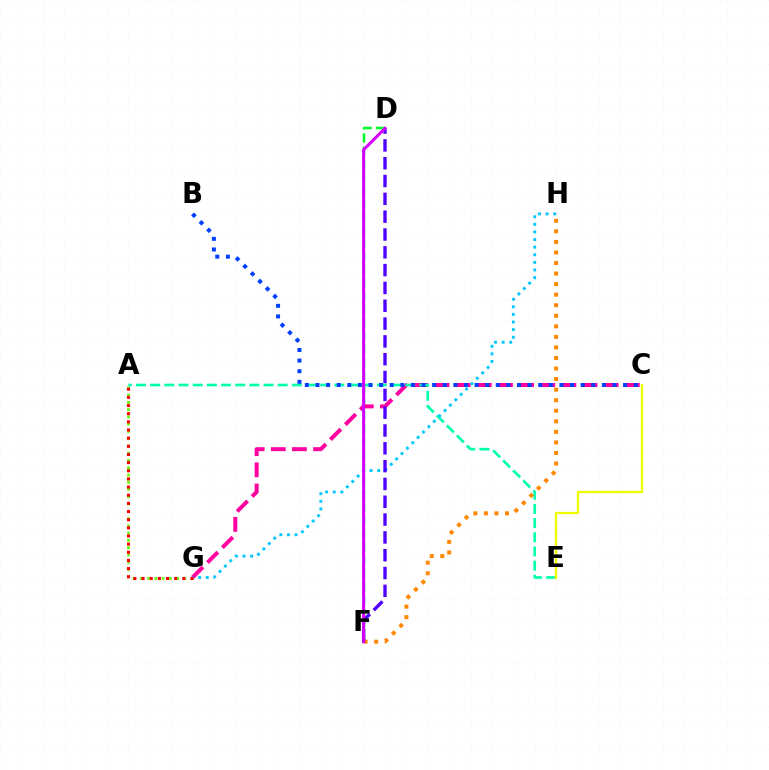{('A', 'G'): [{'color': '#66ff00', 'line_style': 'dotted', 'thickness': 1.97}, {'color': '#ff0000', 'line_style': 'dotted', 'thickness': 2.21}], ('D', 'F'): [{'color': '#00ff27', 'line_style': 'dashed', 'thickness': 1.79}, {'color': '#4f00ff', 'line_style': 'dashed', 'thickness': 2.42}, {'color': '#d600ff', 'line_style': 'solid', 'thickness': 2.18}], ('C', 'G'): [{'color': '#ff00a0', 'line_style': 'dashed', 'thickness': 2.87}], ('A', 'E'): [{'color': '#00ffaf', 'line_style': 'dashed', 'thickness': 1.92}], ('G', 'H'): [{'color': '#00c7ff', 'line_style': 'dotted', 'thickness': 2.07}], ('F', 'H'): [{'color': '#ff8800', 'line_style': 'dotted', 'thickness': 2.87}], ('B', 'C'): [{'color': '#003fff', 'line_style': 'dotted', 'thickness': 2.88}], ('C', 'E'): [{'color': '#eeff00', 'line_style': 'solid', 'thickness': 1.66}]}